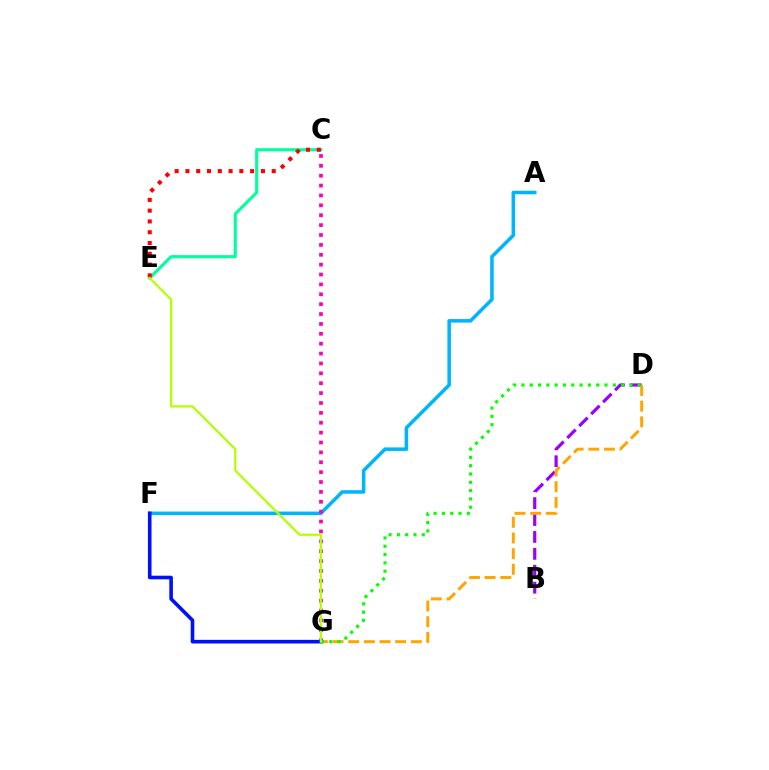{('A', 'F'): [{'color': '#00b5ff', 'line_style': 'solid', 'thickness': 2.55}], ('C', 'G'): [{'color': '#ff00bd', 'line_style': 'dotted', 'thickness': 2.68}], ('C', 'E'): [{'color': '#00ff9d', 'line_style': 'solid', 'thickness': 2.23}, {'color': '#ff0000', 'line_style': 'dotted', 'thickness': 2.93}], ('B', 'D'): [{'color': '#9b00ff', 'line_style': 'dashed', 'thickness': 2.3}], ('D', 'G'): [{'color': '#ffa500', 'line_style': 'dashed', 'thickness': 2.13}, {'color': '#08ff00', 'line_style': 'dotted', 'thickness': 2.26}], ('F', 'G'): [{'color': '#0010ff', 'line_style': 'solid', 'thickness': 2.59}], ('E', 'G'): [{'color': '#b3ff00', 'line_style': 'solid', 'thickness': 1.6}]}